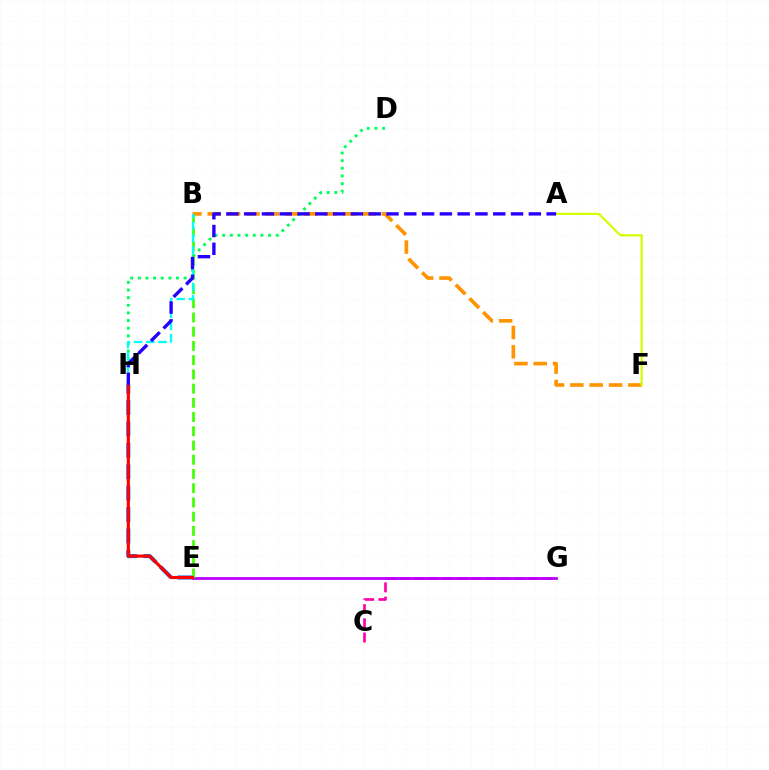{('C', 'G'): [{'color': '#ff00ac', 'line_style': 'dashed', 'thickness': 1.93}], ('E', 'H'): [{'color': '#0074ff', 'line_style': 'dashed', 'thickness': 2.91}, {'color': '#ff0000', 'line_style': 'solid', 'thickness': 2.26}], ('E', 'G'): [{'color': '#b900ff', 'line_style': 'solid', 'thickness': 2.01}], ('B', 'F'): [{'color': '#ff9400', 'line_style': 'dashed', 'thickness': 2.63}], ('B', 'E'): [{'color': '#3dff00', 'line_style': 'dashed', 'thickness': 1.93}], ('D', 'H'): [{'color': '#00ff5c', 'line_style': 'dotted', 'thickness': 2.08}], ('A', 'F'): [{'color': '#d1ff00', 'line_style': 'solid', 'thickness': 1.6}], ('B', 'H'): [{'color': '#00fff6', 'line_style': 'dashed', 'thickness': 1.66}], ('A', 'H'): [{'color': '#2500ff', 'line_style': 'dashed', 'thickness': 2.42}]}